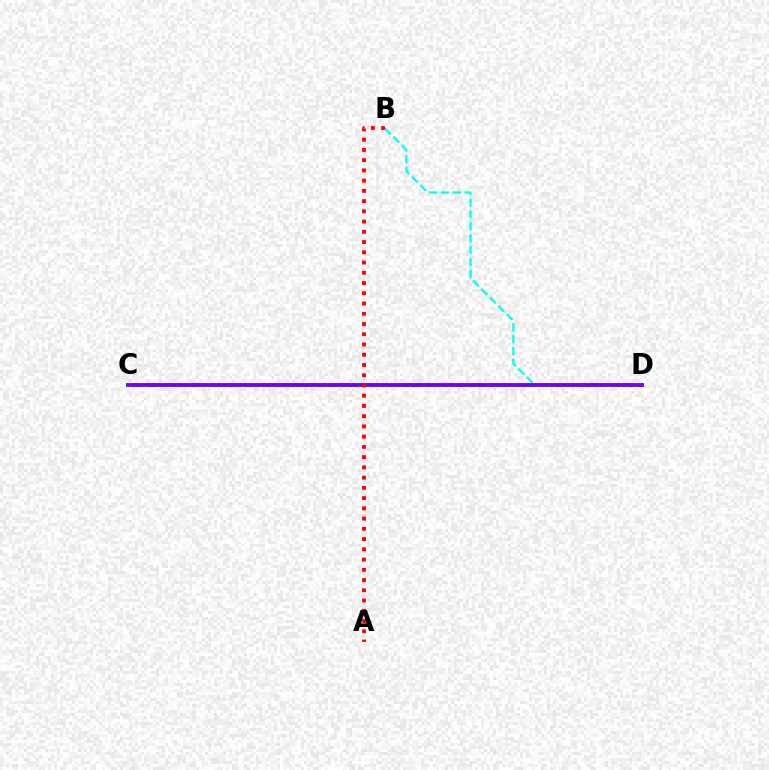{('B', 'D'): [{'color': '#00fff6', 'line_style': 'dashed', 'thickness': 1.61}], ('C', 'D'): [{'color': '#84ff00', 'line_style': 'dotted', 'thickness': 2.06}, {'color': '#7200ff', 'line_style': 'solid', 'thickness': 2.79}], ('A', 'B'): [{'color': '#ff0000', 'line_style': 'dotted', 'thickness': 2.78}]}